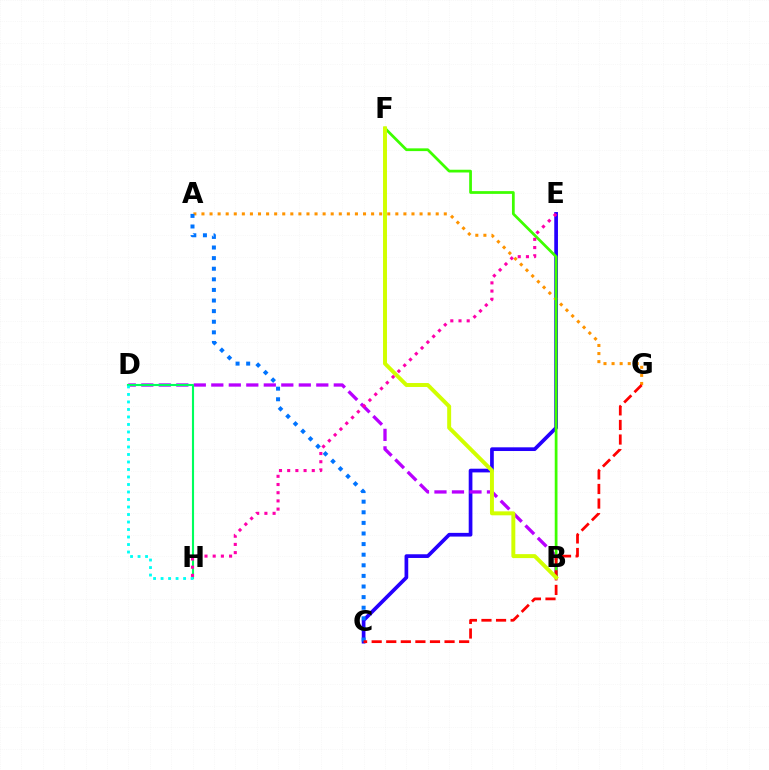{('C', 'E'): [{'color': '#2500ff', 'line_style': 'solid', 'thickness': 2.66}], ('B', 'D'): [{'color': '#b900ff', 'line_style': 'dashed', 'thickness': 2.38}], ('D', 'H'): [{'color': '#00ff5c', 'line_style': 'solid', 'thickness': 1.53}, {'color': '#00fff6', 'line_style': 'dotted', 'thickness': 2.04}], ('A', 'G'): [{'color': '#ff9400', 'line_style': 'dotted', 'thickness': 2.19}], ('B', 'F'): [{'color': '#3dff00', 'line_style': 'solid', 'thickness': 1.98}, {'color': '#d1ff00', 'line_style': 'solid', 'thickness': 2.84}], ('A', 'C'): [{'color': '#0074ff', 'line_style': 'dotted', 'thickness': 2.88}], ('C', 'G'): [{'color': '#ff0000', 'line_style': 'dashed', 'thickness': 1.98}], ('E', 'H'): [{'color': '#ff00ac', 'line_style': 'dotted', 'thickness': 2.23}]}